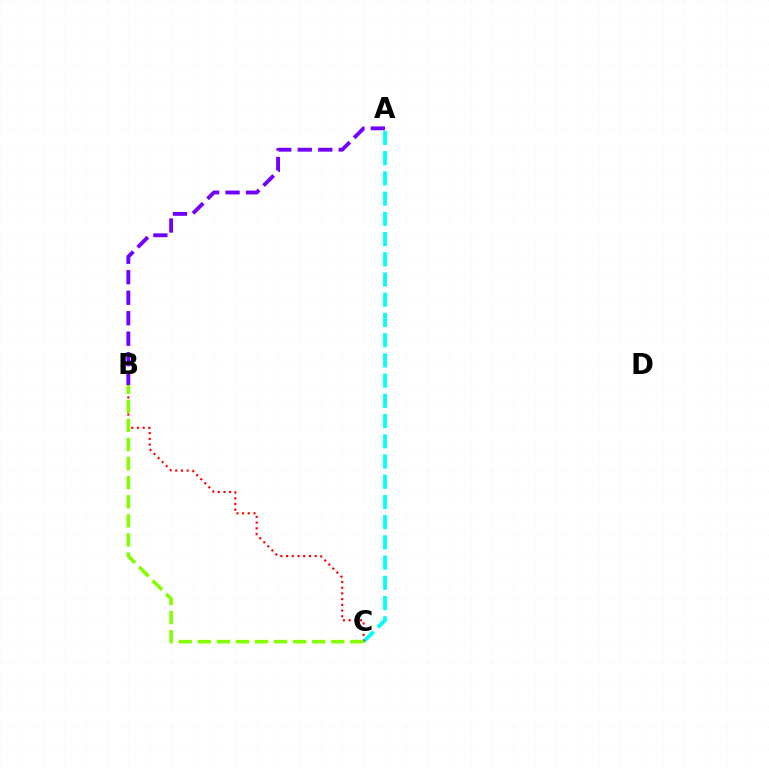{('A', 'C'): [{'color': '#00fff6', 'line_style': 'dashed', 'thickness': 2.75}], ('B', 'C'): [{'color': '#ff0000', 'line_style': 'dotted', 'thickness': 1.55}, {'color': '#84ff00', 'line_style': 'dashed', 'thickness': 2.59}], ('A', 'B'): [{'color': '#7200ff', 'line_style': 'dashed', 'thickness': 2.78}]}